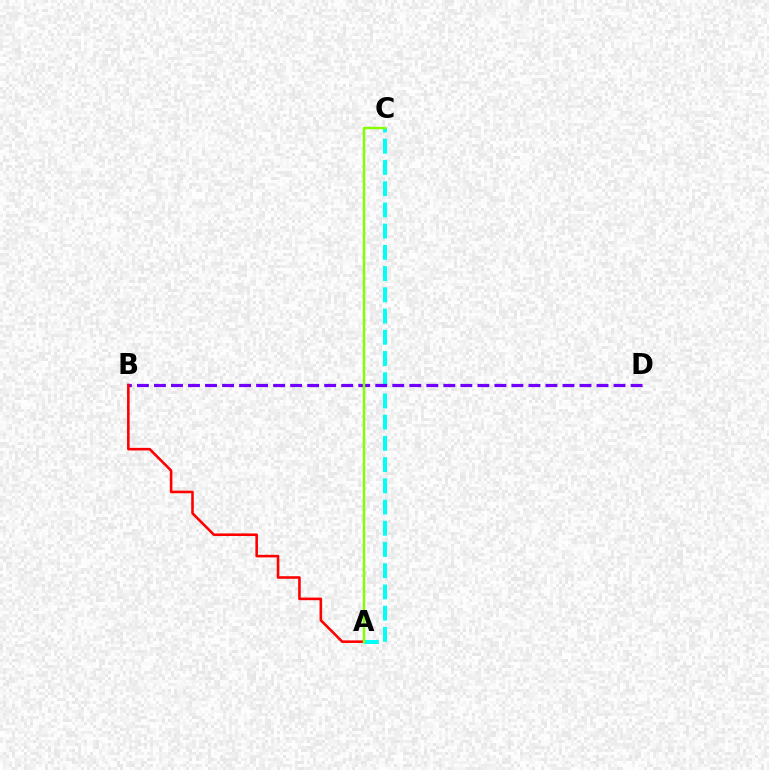{('A', 'C'): [{'color': '#00fff6', 'line_style': 'dashed', 'thickness': 2.88}, {'color': '#84ff00', 'line_style': 'solid', 'thickness': 1.76}], ('B', 'D'): [{'color': '#7200ff', 'line_style': 'dashed', 'thickness': 2.31}], ('A', 'B'): [{'color': '#ff0000', 'line_style': 'solid', 'thickness': 1.87}]}